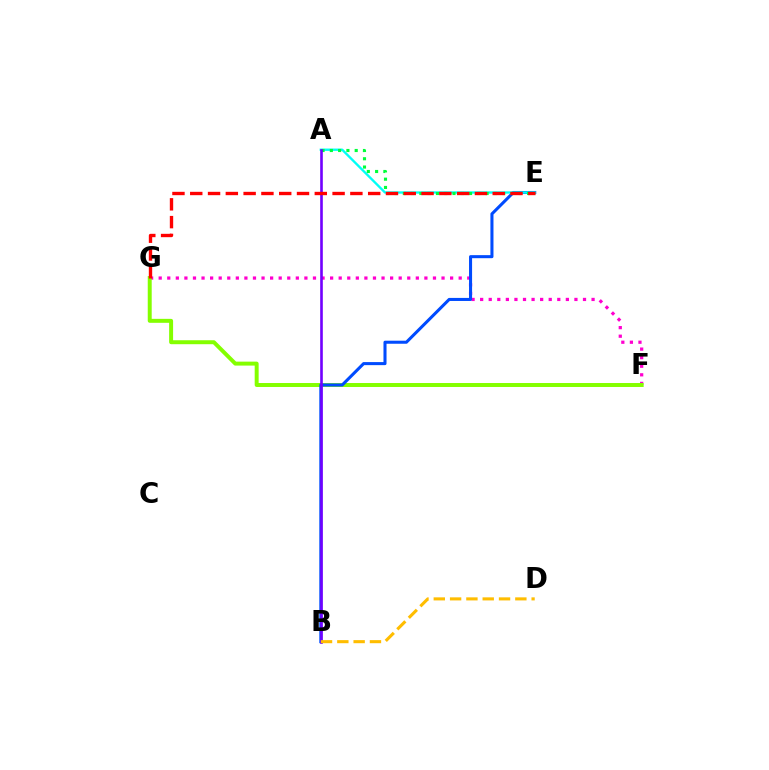{('F', 'G'): [{'color': '#ff00cf', 'line_style': 'dotted', 'thickness': 2.33}, {'color': '#84ff00', 'line_style': 'solid', 'thickness': 2.85}], ('B', 'E'): [{'color': '#004bff', 'line_style': 'solid', 'thickness': 2.2}], ('A', 'E'): [{'color': '#00fff6', 'line_style': 'solid', 'thickness': 1.69}, {'color': '#00ff39', 'line_style': 'dotted', 'thickness': 2.25}], ('A', 'B'): [{'color': '#7200ff', 'line_style': 'solid', 'thickness': 1.89}], ('E', 'G'): [{'color': '#ff0000', 'line_style': 'dashed', 'thickness': 2.42}], ('B', 'D'): [{'color': '#ffbd00', 'line_style': 'dashed', 'thickness': 2.22}]}